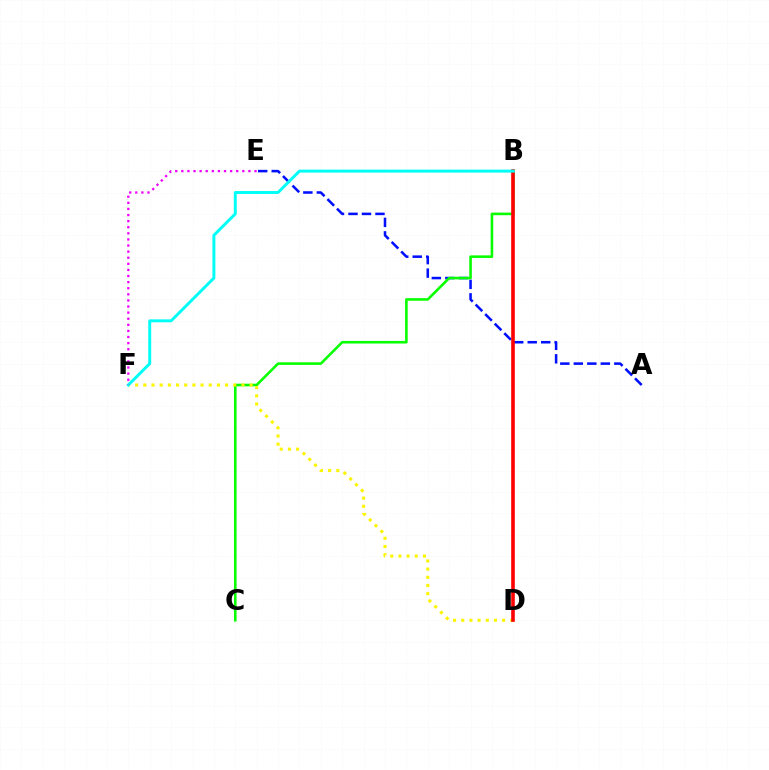{('A', 'E'): [{'color': '#0010ff', 'line_style': 'dashed', 'thickness': 1.83}], ('B', 'C'): [{'color': '#08ff00', 'line_style': 'solid', 'thickness': 1.87}], ('D', 'F'): [{'color': '#fcf500', 'line_style': 'dotted', 'thickness': 2.22}], ('B', 'D'): [{'color': '#ff0000', 'line_style': 'solid', 'thickness': 2.6}], ('B', 'F'): [{'color': '#00fff6', 'line_style': 'solid', 'thickness': 2.13}], ('E', 'F'): [{'color': '#ee00ff', 'line_style': 'dotted', 'thickness': 1.66}]}